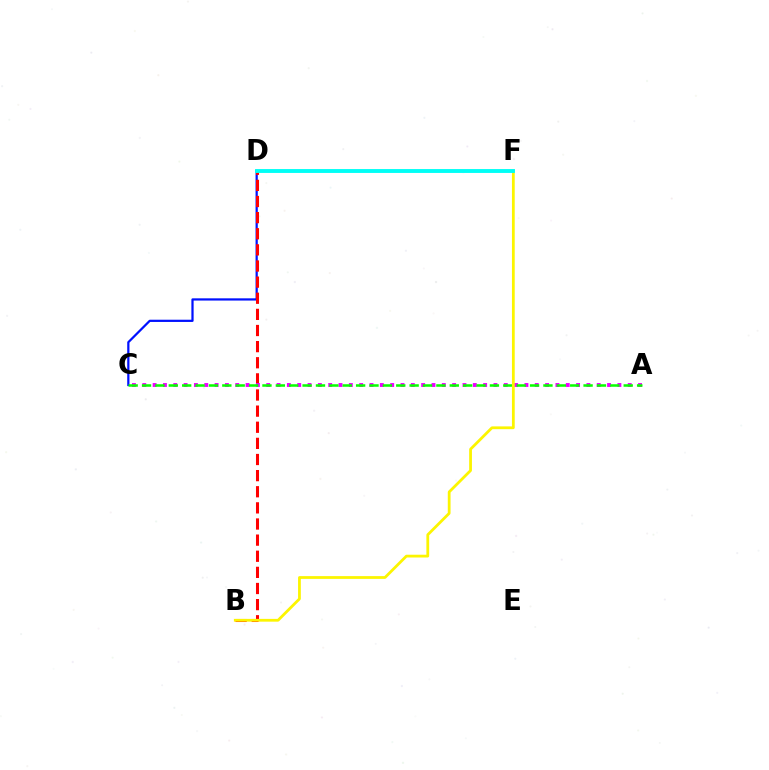{('C', 'D'): [{'color': '#0010ff', 'line_style': 'solid', 'thickness': 1.61}], ('B', 'D'): [{'color': '#ff0000', 'line_style': 'dashed', 'thickness': 2.19}], ('A', 'C'): [{'color': '#ee00ff', 'line_style': 'dotted', 'thickness': 2.81}, {'color': '#08ff00', 'line_style': 'dashed', 'thickness': 1.82}], ('B', 'F'): [{'color': '#fcf500', 'line_style': 'solid', 'thickness': 2.0}], ('D', 'F'): [{'color': '#00fff6', 'line_style': 'solid', 'thickness': 2.8}]}